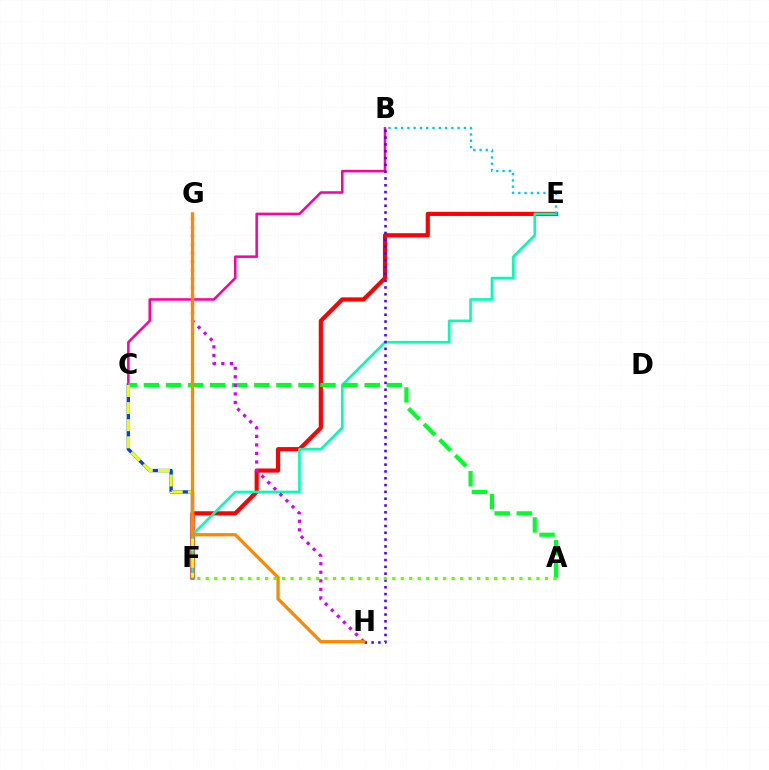{('C', 'F'): [{'color': '#003fff', 'line_style': 'solid', 'thickness': 2.42}, {'color': '#eeff00', 'line_style': 'dashed', 'thickness': 2.32}], ('E', 'F'): [{'color': '#ff0000', 'line_style': 'solid', 'thickness': 2.99}, {'color': '#00ffaf', 'line_style': 'solid', 'thickness': 1.88}], ('B', 'E'): [{'color': '#00c7ff', 'line_style': 'dotted', 'thickness': 1.71}], ('B', 'C'): [{'color': '#ff00a0', 'line_style': 'solid', 'thickness': 1.82}], ('A', 'C'): [{'color': '#00ff27', 'line_style': 'dashed', 'thickness': 3.0}], ('B', 'H'): [{'color': '#4f00ff', 'line_style': 'dotted', 'thickness': 1.85}], ('G', 'H'): [{'color': '#d600ff', 'line_style': 'dotted', 'thickness': 2.32}, {'color': '#ff8800', 'line_style': 'solid', 'thickness': 2.36}], ('A', 'F'): [{'color': '#66ff00', 'line_style': 'dotted', 'thickness': 2.3}]}